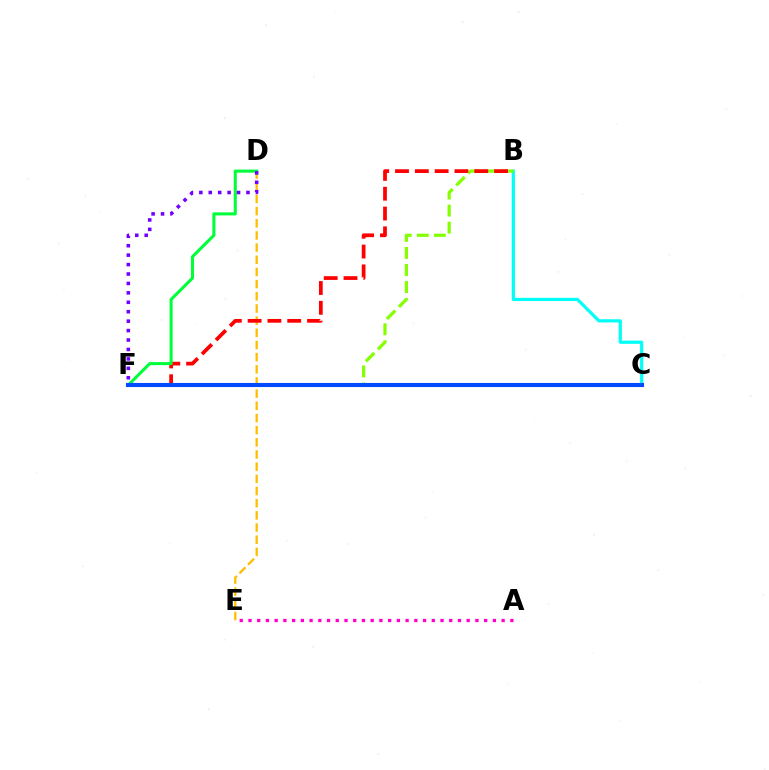{('A', 'E'): [{'color': '#ff00cf', 'line_style': 'dotted', 'thickness': 2.37}], ('B', 'C'): [{'color': '#00fff6', 'line_style': 'solid', 'thickness': 2.29}], ('B', 'F'): [{'color': '#84ff00', 'line_style': 'dashed', 'thickness': 2.31}, {'color': '#ff0000', 'line_style': 'dashed', 'thickness': 2.69}], ('D', 'E'): [{'color': '#ffbd00', 'line_style': 'dashed', 'thickness': 1.65}], ('D', 'F'): [{'color': '#00ff39', 'line_style': 'solid', 'thickness': 2.2}, {'color': '#7200ff', 'line_style': 'dotted', 'thickness': 2.56}], ('C', 'F'): [{'color': '#004bff', 'line_style': 'solid', 'thickness': 2.95}]}